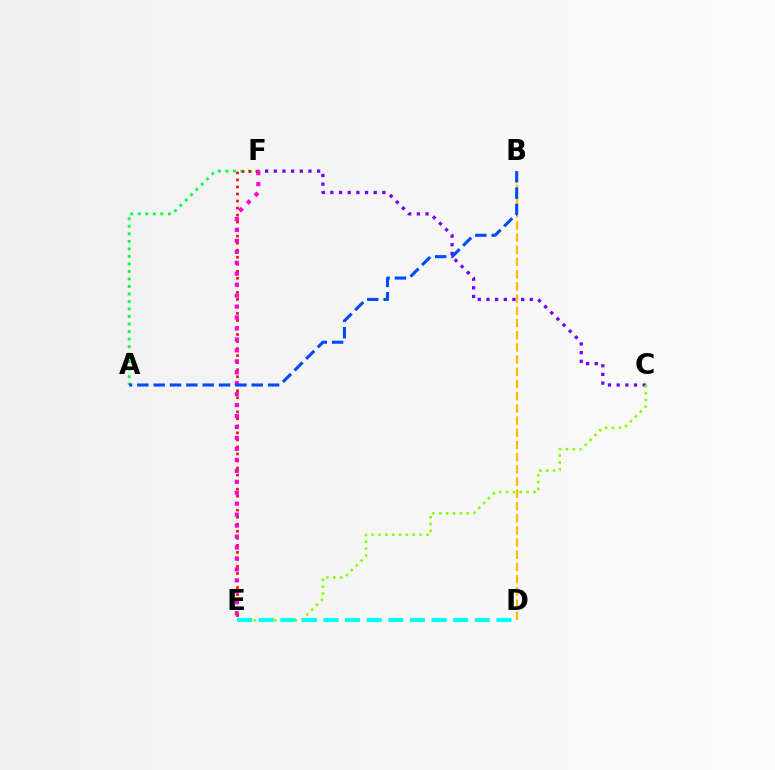{('B', 'D'): [{'color': '#ffbd00', 'line_style': 'dashed', 'thickness': 1.66}], ('A', 'F'): [{'color': '#00ff39', 'line_style': 'dotted', 'thickness': 2.04}], ('C', 'F'): [{'color': '#7200ff', 'line_style': 'dotted', 'thickness': 2.35}], ('E', 'F'): [{'color': '#ff0000', 'line_style': 'dotted', 'thickness': 1.91}, {'color': '#ff00cf', 'line_style': 'dotted', 'thickness': 2.98}], ('C', 'E'): [{'color': '#84ff00', 'line_style': 'dotted', 'thickness': 1.86}], ('D', 'E'): [{'color': '#00fff6', 'line_style': 'dashed', 'thickness': 2.94}], ('A', 'B'): [{'color': '#004bff', 'line_style': 'dashed', 'thickness': 2.22}]}